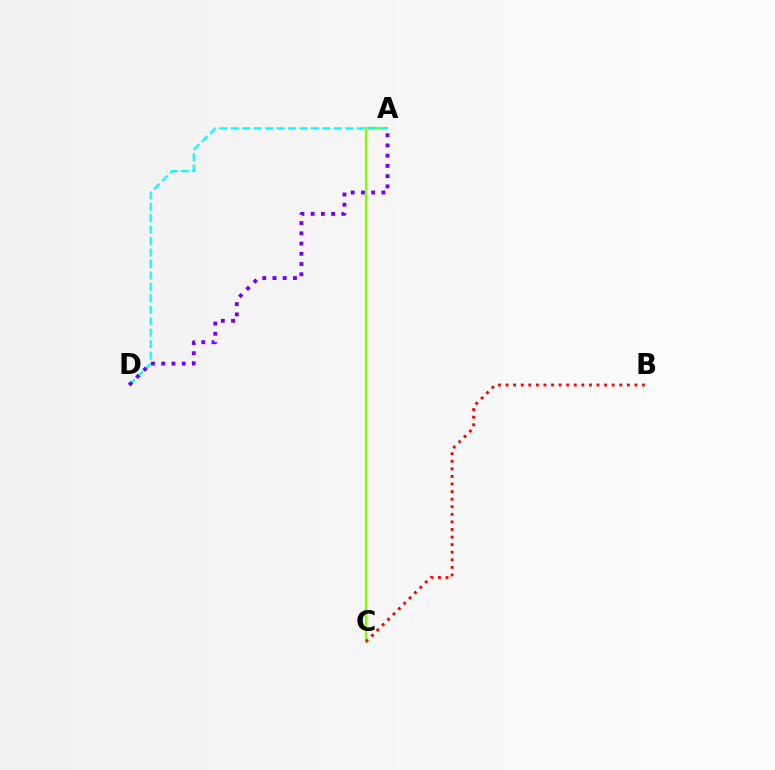{('A', 'C'): [{'color': '#84ff00', 'line_style': 'solid', 'thickness': 1.65}], ('B', 'C'): [{'color': '#ff0000', 'line_style': 'dotted', 'thickness': 2.06}], ('A', 'D'): [{'color': '#00fff6', 'line_style': 'dashed', 'thickness': 1.56}, {'color': '#7200ff', 'line_style': 'dotted', 'thickness': 2.78}]}